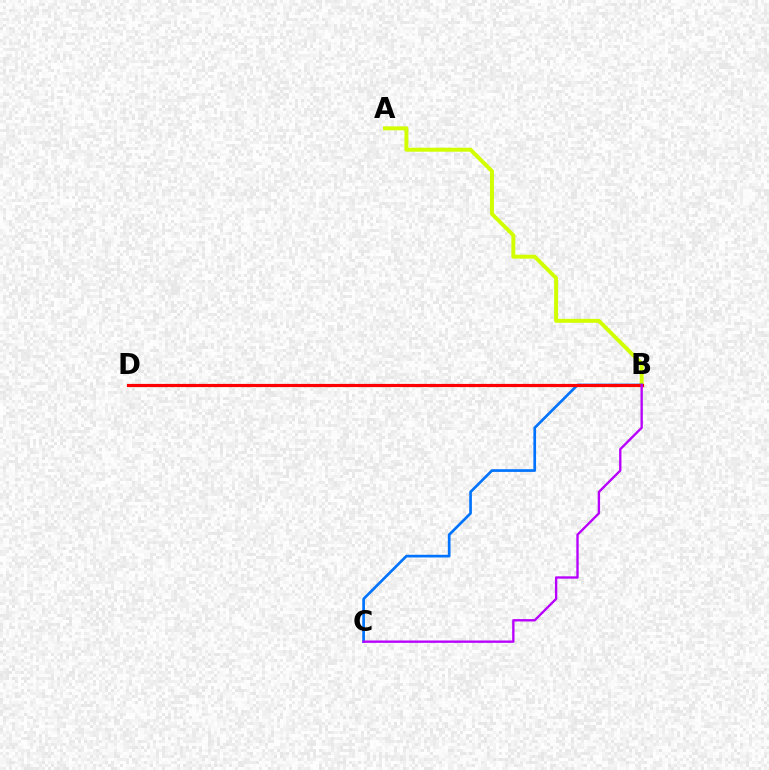{('B', 'D'): [{'color': '#00ff5c', 'line_style': 'dashed', 'thickness': 1.88}, {'color': '#ff0000', 'line_style': 'solid', 'thickness': 2.29}], ('A', 'B'): [{'color': '#d1ff00', 'line_style': 'solid', 'thickness': 2.84}], ('B', 'C'): [{'color': '#0074ff', 'line_style': 'solid', 'thickness': 1.94}, {'color': '#b900ff', 'line_style': 'solid', 'thickness': 1.7}]}